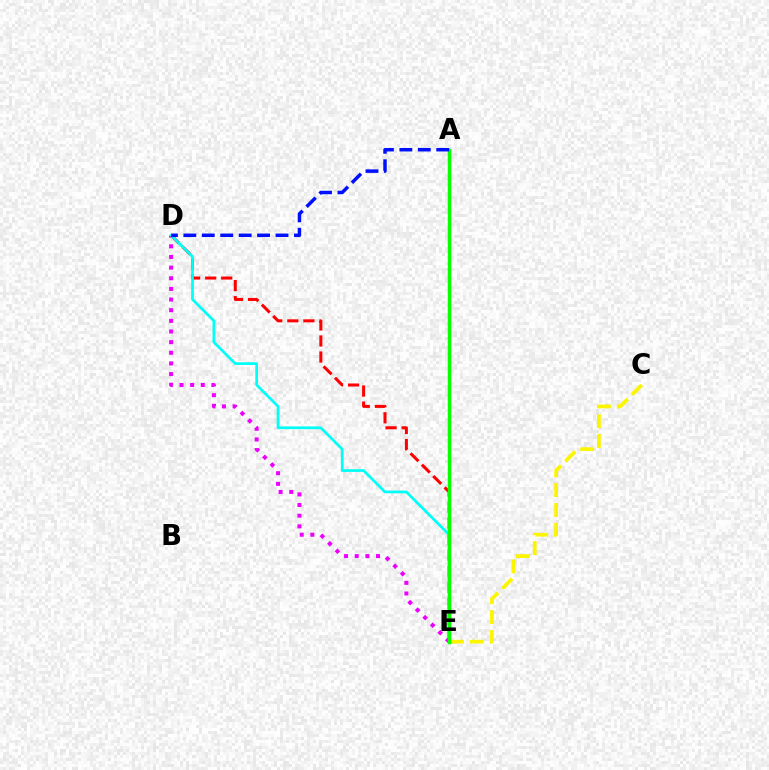{('C', 'E'): [{'color': '#fcf500', 'line_style': 'dashed', 'thickness': 2.7}], ('D', 'E'): [{'color': '#ee00ff', 'line_style': 'dotted', 'thickness': 2.89}, {'color': '#ff0000', 'line_style': 'dashed', 'thickness': 2.18}, {'color': '#00fff6', 'line_style': 'solid', 'thickness': 1.95}], ('A', 'E'): [{'color': '#08ff00', 'line_style': 'solid', 'thickness': 2.51}], ('A', 'D'): [{'color': '#0010ff', 'line_style': 'dashed', 'thickness': 2.5}]}